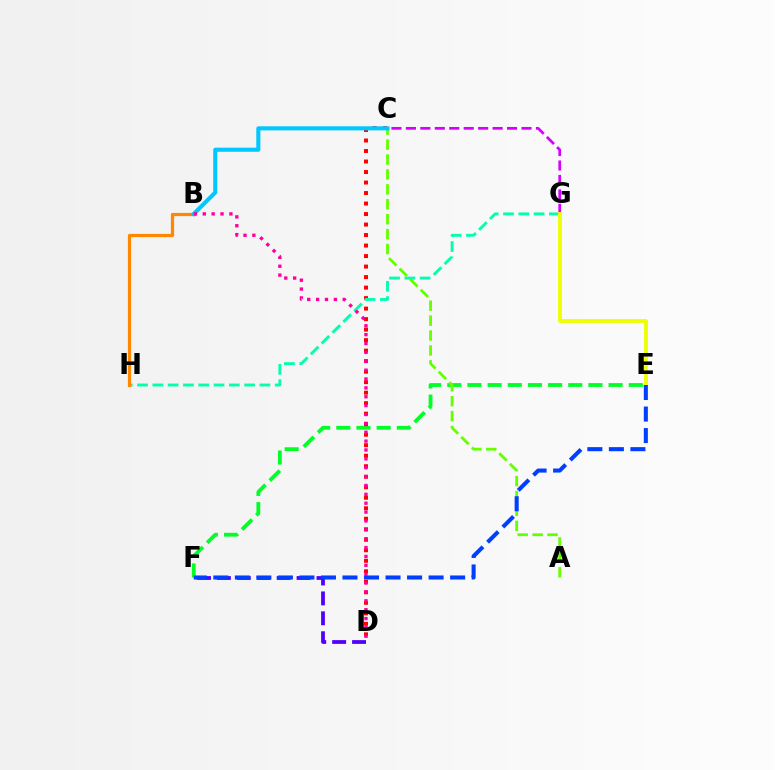{('E', 'F'): [{'color': '#00ff27', 'line_style': 'dashed', 'thickness': 2.74}, {'color': '#003fff', 'line_style': 'dashed', 'thickness': 2.92}], ('C', 'D'): [{'color': '#ff0000', 'line_style': 'dotted', 'thickness': 2.85}], ('G', 'H'): [{'color': '#00ffaf', 'line_style': 'dashed', 'thickness': 2.08}], ('D', 'F'): [{'color': '#4f00ff', 'line_style': 'dashed', 'thickness': 2.71}], ('C', 'G'): [{'color': '#d600ff', 'line_style': 'dashed', 'thickness': 1.96}], ('B', 'H'): [{'color': '#ff8800', 'line_style': 'solid', 'thickness': 2.32}], ('A', 'C'): [{'color': '#66ff00', 'line_style': 'dashed', 'thickness': 2.03}], ('B', 'C'): [{'color': '#00c7ff', 'line_style': 'solid', 'thickness': 2.94}], ('E', 'G'): [{'color': '#eeff00', 'line_style': 'solid', 'thickness': 2.75}], ('B', 'D'): [{'color': '#ff00a0', 'line_style': 'dotted', 'thickness': 2.41}]}